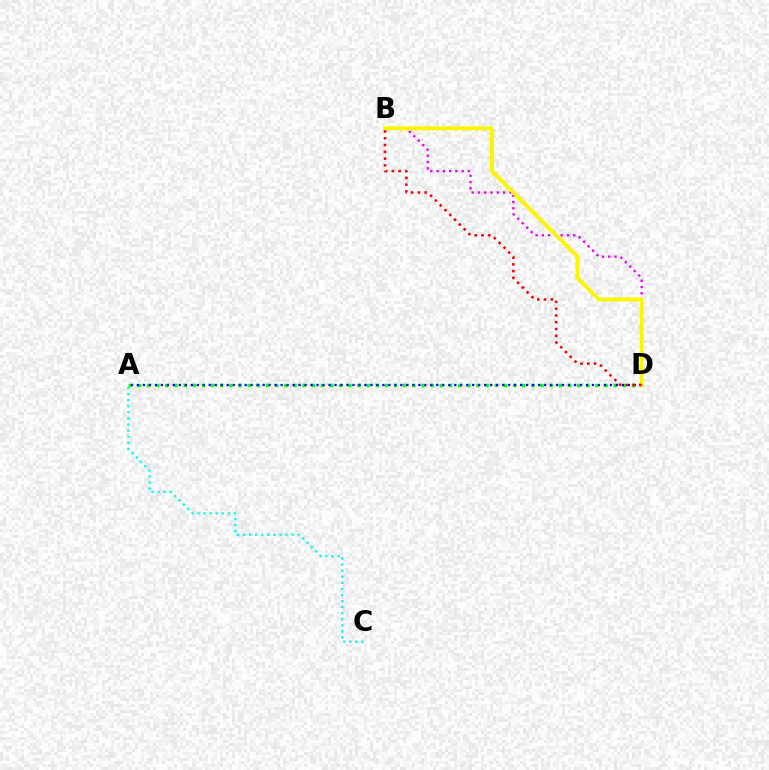{('A', 'C'): [{'color': '#00fff6', 'line_style': 'dotted', 'thickness': 1.65}], ('A', 'D'): [{'color': '#08ff00', 'line_style': 'dotted', 'thickness': 2.49}, {'color': '#0010ff', 'line_style': 'dotted', 'thickness': 1.63}], ('B', 'D'): [{'color': '#ee00ff', 'line_style': 'dotted', 'thickness': 1.71}, {'color': '#fcf500', 'line_style': 'solid', 'thickness': 2.82}, {'color': '#ff0000', 'line_style': 'dotted', 'thickness': 1.84}]}